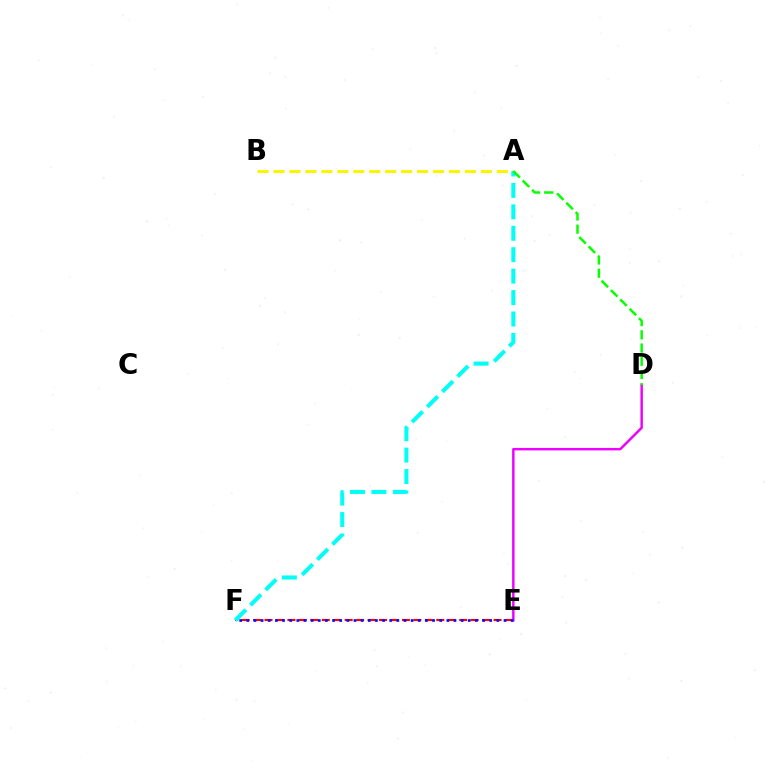{('A', 'B'): [{'color': '#fcf500', 'line_style': 'dashed', 'thickness': 2.17}], ('E', 'F'): [{'color': '#ff0000', 'line_style': 'dashed', 'thickness': 1.56}, {'color': '#0010ff', 'line_style': 'dotted', 'thickness': 1.94}], ('D', 'E'): [{'color': '#ee00ff', 'line_style': 'solid', 'thickness': 1.76}], ('A', 'F'): [{'color': '#00fff6', 'line_style': 'dashed', 'thickness': 2.91}], ('A', 'D'): [{'color': '#08ff00', 'line_style': 'dashed', 'thickness': 1.8}]}